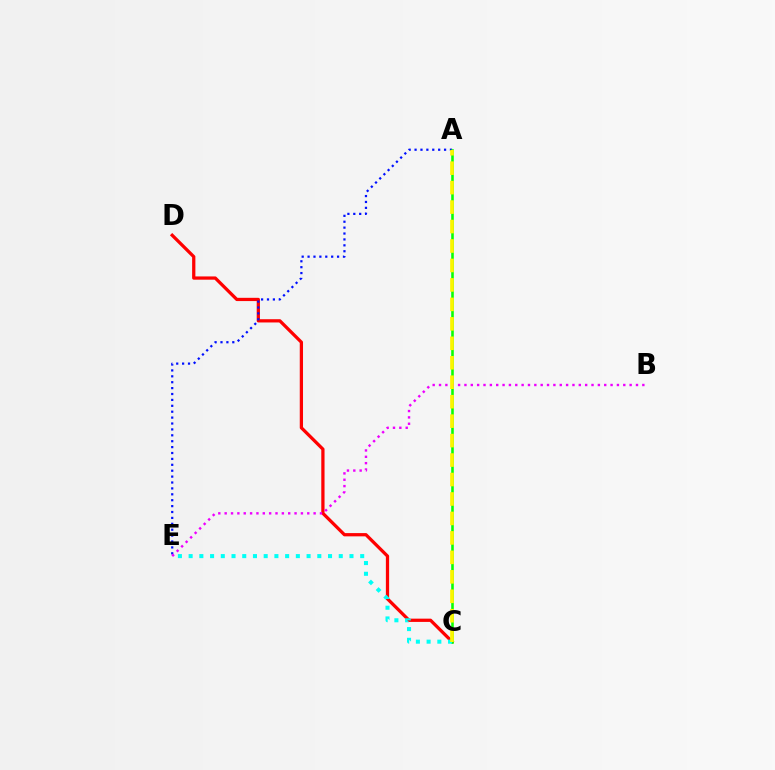{('C', 'D'): [{'color': '#ff0000', 'line_style': 'solid', 'thickness': 2.34}], ('A', 'E'): [{'color': '#0010ff', 'line_style': 'dotted', 'thickness': 1.6}], ('A', 'C'): [{'color': '#08ff00', 'line_style': 'solid', 'thickness': 1.85}, {'color': '#fcf500', 'line_style': 'dashed', 'thickness': 2.64}], ('C', 'E'): [{'color': '#00fff6', 'line_style': 'dotted', 'thickness': 2.91}], ('B', 'E'): [{'color': '#ee00ff', 'line_style': 'dotted', 'thickness': 1.73}]}